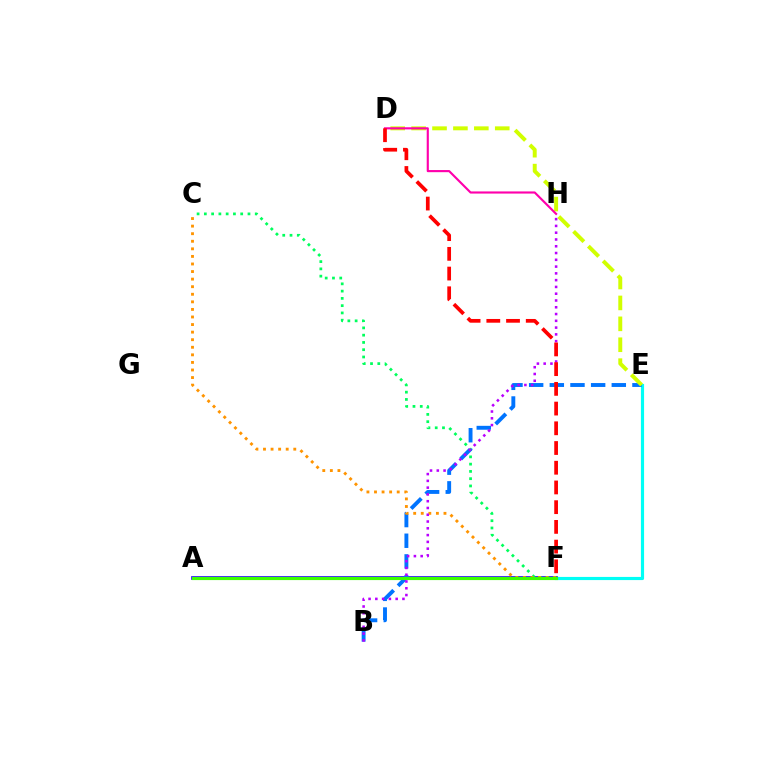{('A', 'F'): [{'color': '#2500ff', 'line_style': 'solid', 'thickness': 2.64}, {'color': '#3dff00', 'line_style': 'solid', 'thickness': 2.27}], ('E', 'F'): [{'color': '#00fff6', 'line_style': 'solid', 'thickness': 2.27}], ('C', 'F'): [{'color': '#00ff5c', 'line_style': 'dotted', 'thickness': 1.98}, {'color': '#ff9400', 'line_style': 'dotted', 'thickness': 2.06}], ('B', 'E'): [{'color': '#0074ff', 'line_style': 'dashed', 'thickness': 2.81}], ('D', 'E'): [{'color': '#d1ff00', 'line_style': 'dashed', 'thickness': 2.84}], ('D', 'H'): [{'color': '#ff00ac', 'line_style': 'solid', 'thickness': 1.54}], ('B', 'H'): [{'color': '#b900ff', 'line_style': 'dotted', 'thickness': 1.84}], ('D', 'F'): [{'color': '#ff0000', 'line_style': 'dashed', 'thickness': 2.68}]}